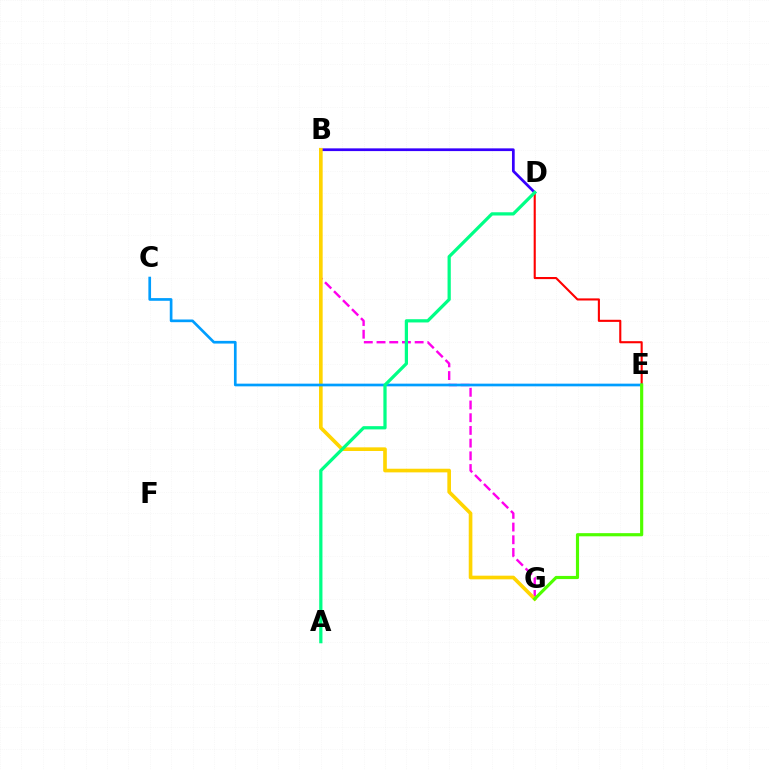{('B', 'D'): [{'color': '#3700ff', 'line_style': 'solid', 'thickness': 1.96}], ('B', 'G'): [{'color': '#ff00ed', 'line_style': 'dashed', 'thickness': 1.73}, {'color': '#ffd500', 'line_style': 'solid', 'thickness': 2.63}], ('D', 'E'): [{'color': '#ff0000', 'line_style': 'solid', 'thickness': 1.52}], ('C', 'E'): [{'color': '#009eff', 'line_style': 'solid', 'thickness': 1.93}], ('A', 'D'): [{'color': '#00ff86', 'line_style': 'solid', 'thickness': 2.33}], ('E', 'G'): [{'color': '#4fff00', 'line_style': 'solid', 'thickness': 2.27}]}